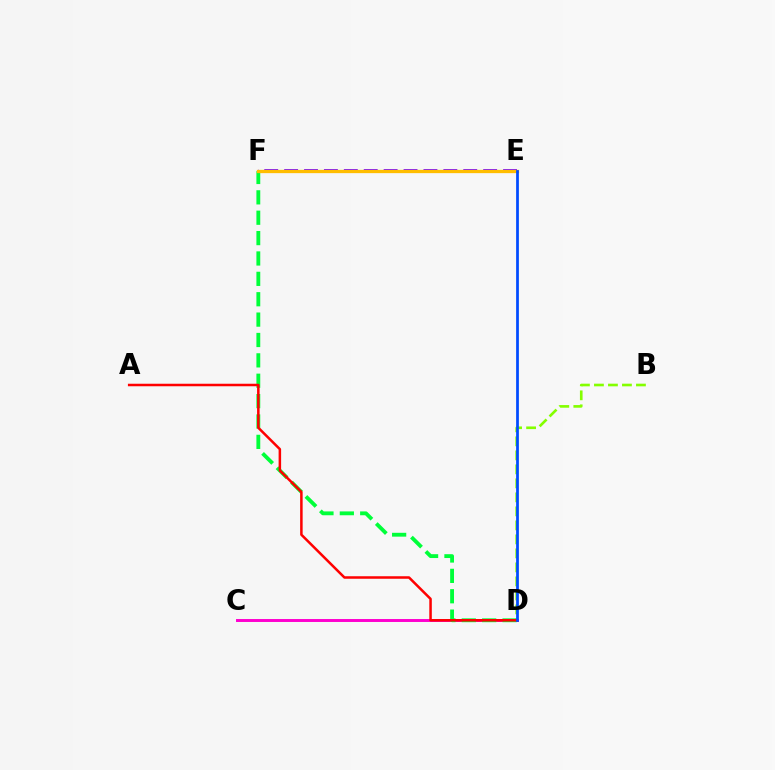{('C', 'D'): [{'color': '#ff00cf', 'line_style': 'solid', 'thickness': 2.12}], ('E', 'F'): [{'color': '#7200ff', 'line_style': 'dashed', 'thickness': 2.7}, {'color': '#00fff6', 'line_style': 'solid', 'thickness': 2.06}, {'color': '#ffbd00', 'line_style': 'solid', 'thickness': 2.36}], ('B', 'D'): [{'color': '#84ff00', 'line_style': 'dashed', 'thickness': 1.9}], ('D', 'F'): [{'color': '#00ff39', 'line_style': 'dashed', 'thickness': 2.77}], ('A', 'D'): [{'color': '#ff0000', 'line_style': 'solid', 'thickness': 1.81}], ('D', 'E'): [{'color': '#004bff', 'line_style': 'solid', 'thickness': 1.98}]}